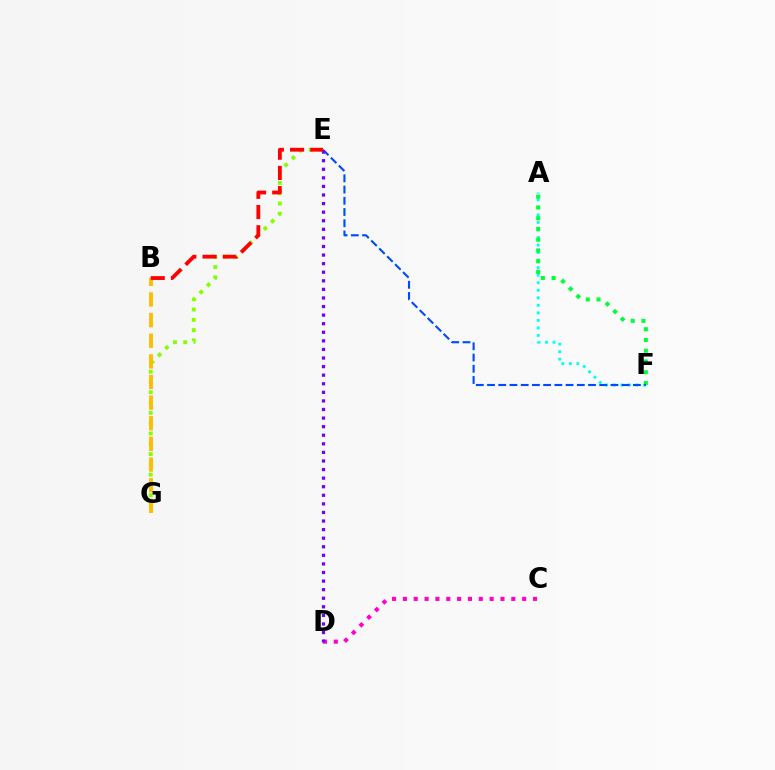{('A', 'F'): [{'color': '#00fff6', 'line_style': 'dotted', 'thickness': 2.05}, {'color': '#00ff39', 'line_style': 'dotted', 'thickness': 2.92}], ('E', 'G'): [{'color': '#84ff00', 'line_style': 'dotted', 'thickness': 2.8}], ('E', 'F'): [{'color': '#004bff', 'line_style': 'dashed', 'thickness': 1.52}], ('C', 'D'): [{'color': '#ff00cf', 'line_style': 'dotted', 'thickness': 2.95}], ('D', 'E'): [{'color': '#7200ff', 'line_style': 'dotted', 'thickness': 2.33}], ('B', 'G'): [{'color': '#ffbd00', 'line_style': 'dashed', 'thickness': 2.8}], ('B', 'E'): [{'color': '#ff0000', 'line_style': 'dashed', 'thickness': 2.75}]}